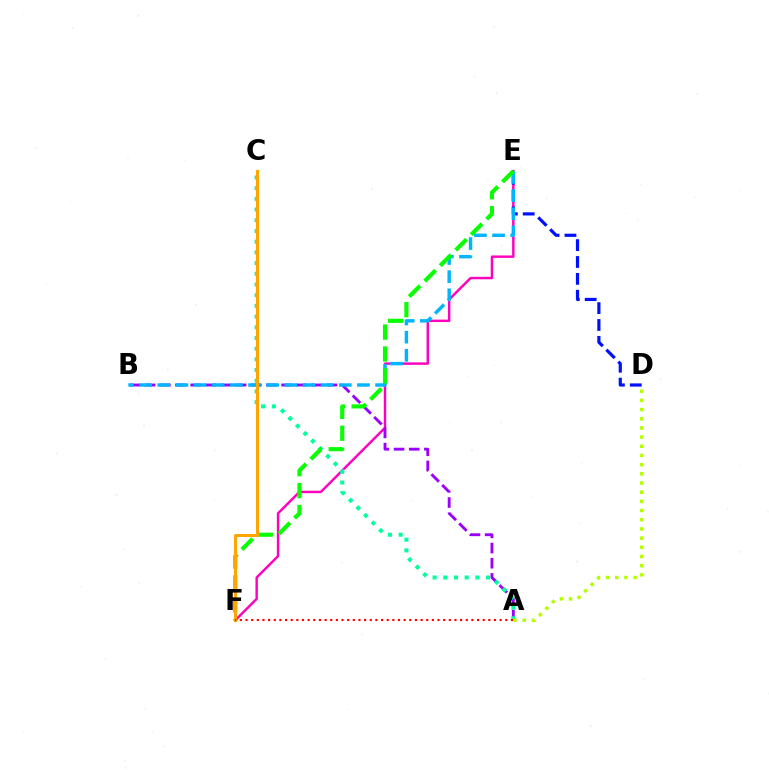{('E', 'F'): [{'color': '#ff00bd', 'line_style': 'solid', 'thickness': 1.75}, {'color': '#08ff00', 'line_style': 'dashed', 'thickness': 2.98}], ('A', 'B'): [{'color': '#9b00ff', 'line_style': 'dashed', 'thickness': 2.06}], ('A', 'C'): [{'color': '#00ff9d', 'line_style': 'dotted', 'thickness': 2.91}], ('D', 'E'): [{'color': '#0010ff', 'line_style': 'dashed', 'thickness': 2.29}], ('B', 'E'): [{'color': '#00b5ff', 'line_style': 'dashed', 'thickness': 2.47}], ('A', 'D'): [{'color': '#b3ff00', 'line_style': 'dotted', 'thickness': 2.5}], ('C', 'F'): [{'color': '#ffa500', 'line_style': 'solid', 'thickness': 2.18}], ('A', 'F'): [{'color': '#ff0000', 'line_style': 'dotted', 'thickness': 1.53}]}